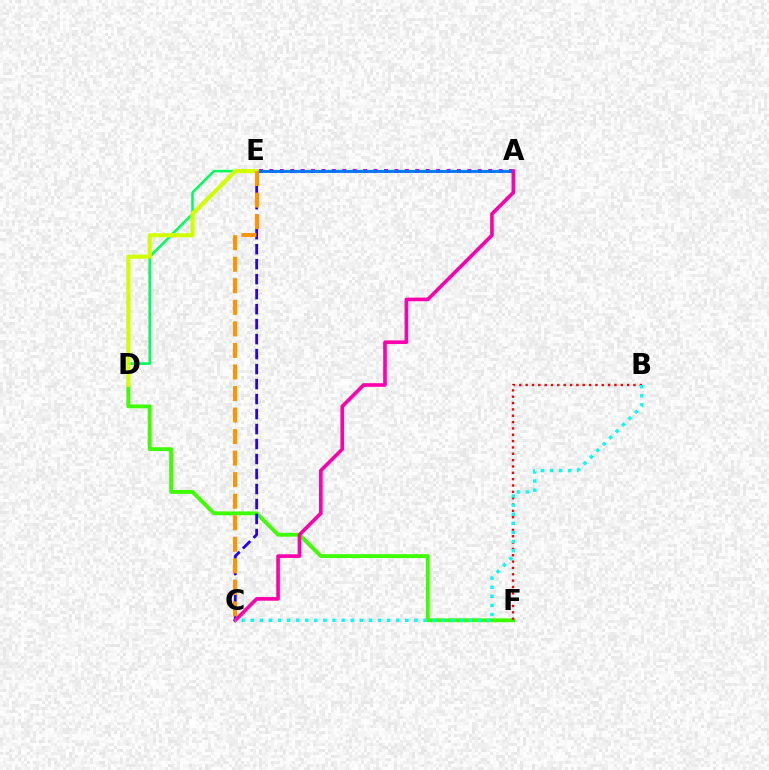{('A', 'D'): [{'color': '#00ff5c', 'line_style': 'solid', 'thickness': 1.85}], ('D', 'F'): [{'color': '#3dff00', 'line_style': 'solid', 'thickness': 2.77}], ('A', 'E'): [{'color': '#b900ff', 'line_style': 'dotted', 'thickness': 2.83}, {'color': '#0074ff', 'line_style': 'solid', 'thickness': 1.96}], ('C', 'E'): [{'color': '#2500ff', 'line_style': 'dashed', 'thickness': 2.04}, {'color': '#ff9400', 'line_style': 'dashed', 'thickness': 2.93}], ('B', 'F'): [{'color': '#ff0000', 'line_style': 'dotted', 'thickness': 1.72}], ('A', 'C'): [{'color': '#ff00ac', 'line_style': 'solid', 'thickness': 2.62}], ('B', 'C'): [{'color': '#00fff6', 'line_style': 'dotted', 'thickness': 2.47}], ('D', 'E'): [{'color': '#d1ff00', 'line_style': 'solid', 'thickness': 2.95}]}